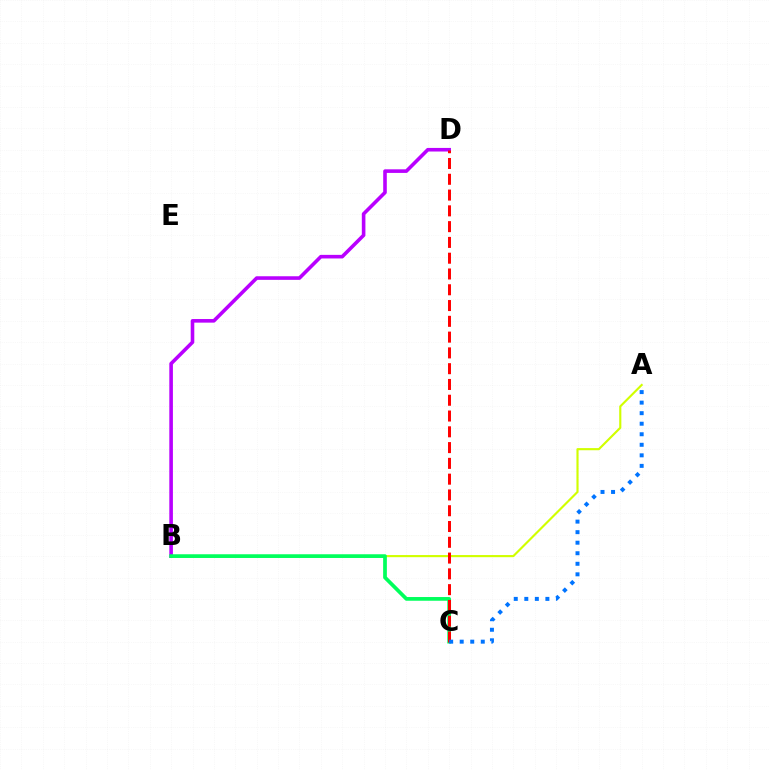{('A', 'B'): [{'color': '#d1ff00', 'line_style': 'solid', 'thickness': 1.54}], ('B', 'D'): [{'color': '#b900ff', 'line_style': 'solid', 'thickness': 2.59}], ('B', 'C'): [{'color': '#00ff5c', 'line_style': 'solid', 'thickness': 2.68}], ('C', 'D'): [{'color': '#ff0000', 'line_style': 'dashed', 'thickness': 2.14}], ('A', 'C'): [{'color': '#0074ff', 'line_style': 'dotted', 'thickness': 2.86}]}